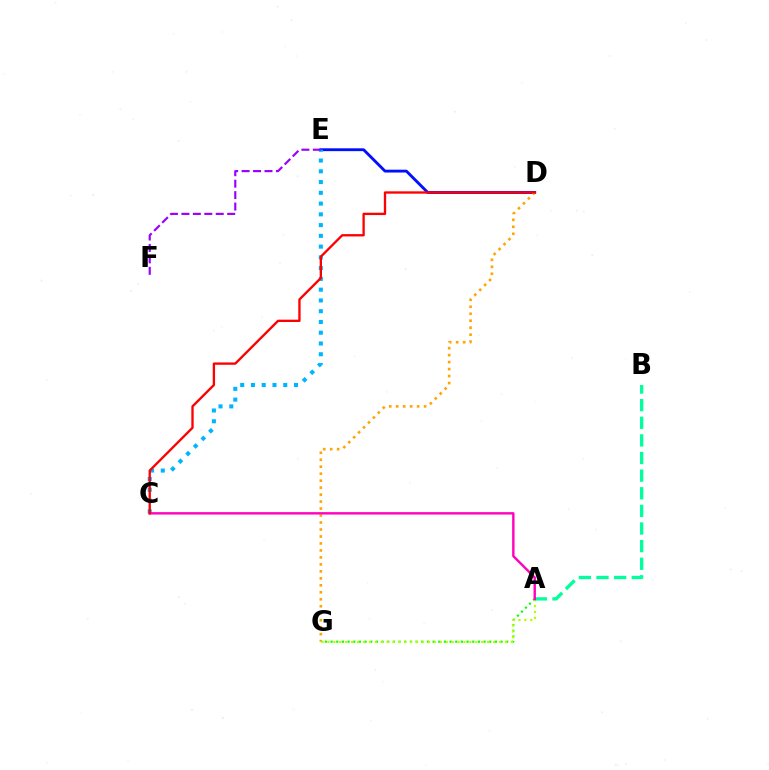{('D', 'E'): [{'color': '#0010ff', 'line_style': 'solid', 'thickness': 2.05}], ('D', 'G'): [{'color': '#ffa500', 'line_style': 'dotted', 'thickness': 1.9}], ('A', 'G'): [{'color': '#08ff00', 'line_style': 'dotted', 'thickness': 1.54}, {'color': '#b3ff00', 'line_style': 'dotted', 'thickness': 1.61}], ('C', 'E'): [{'color': '#00b5ff', 'line_style': 'dotted', 'thickness': 2.92}], ('A', 'B'): [{'color': '#00ff9d', 'line_style': 'dashed', 'thickness': 2.39}], ('A', 'C'): [{'color': '#ff00bd', 'line_style': 'solid', 'thickness': 1.72}], ('C', 'D'): [{'color': '#ff0000', 'line_style': 'solid', 'thickness': 1.68}], ('E', 'F'): [{'color': '#9b00ff', 'line_style': 'dashed', 'thickness': 1.55}]}